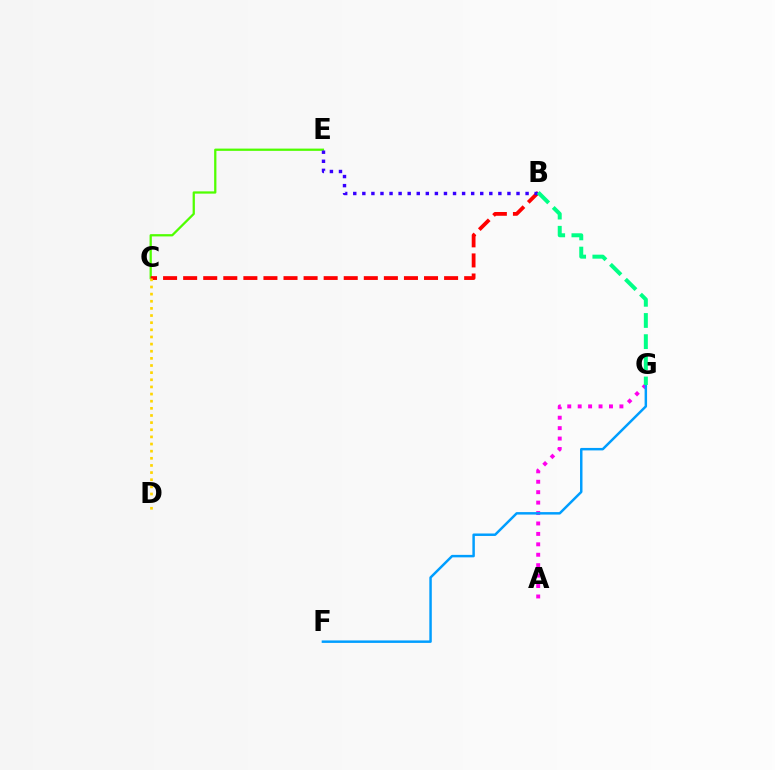{('C', 'E'): [{'color': '#4fff00', 'line_style': 'solid', 'thickness': 1.63}], ('B', 'C'): [{'color': '#ff0000', 'line_style': 'dashed', 'thickness': 2.73}], ('A', 'G'): [{'color': '#ff00ed', 'line_style': 'dotted', 'thickness': 2.83}], ('B', 'E'): [{'color': '#3700ff', 'line_style': 'dotted', 'thickness': 2.46}], ('F', 'G'): [{'color': '#009eff', 'line_style': 'solid', 'thickness': 1.78}], ('B', 'G'): [{'color': '#00ff86', 'line_style': 'dashed', 'thickness': 2.88}], ('C', 'D'): [{'color': '#ffd500', 'line_style': 'dotted', 'thickness': 1.94}]}